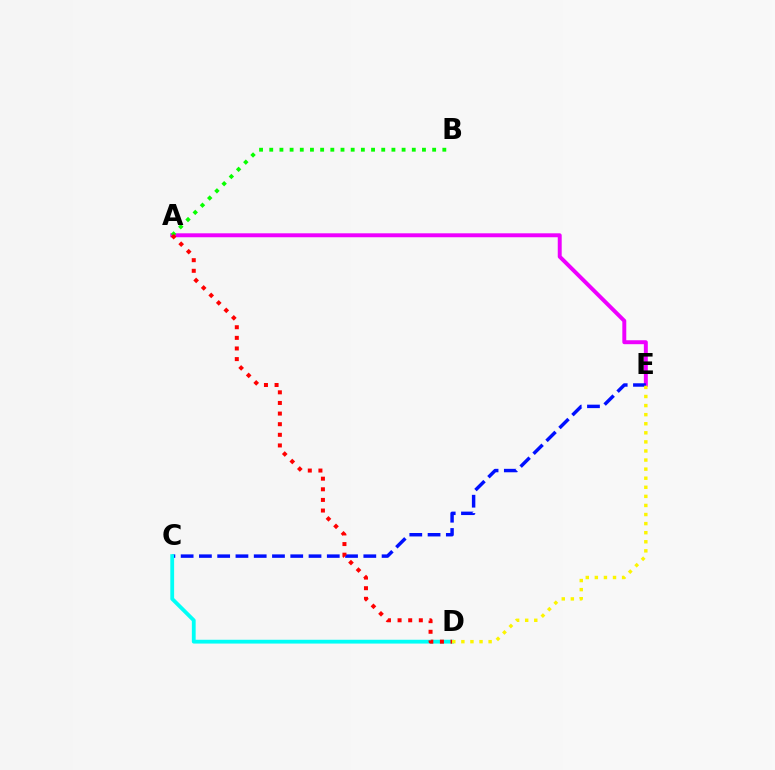{('A', 'E'): [{'color': '#ee00ff', 'line_style': 'solid', 'thickness': 2.84}], ('C', 'E'): [{'color': '#0010ff', 'line_style': 'dashed', 'thickness': 2.48}], ('C', 'D'): [{'color': '#00fff6', 'line_style': 'solid', 'thickness': 2.74}], ('A', 'B'): [{'color': '#08ff00', 'line_style': 'dotted', 'thickness': 2.77}], ('A', 'D'): [{'color': '#ff0000', 'line_style': 'dotted', 'thickness': 2.89}], ('D', 'E'): [{'color': '#fcf500', 'line_style': 'dotted', 'thickness': 2.47}]}